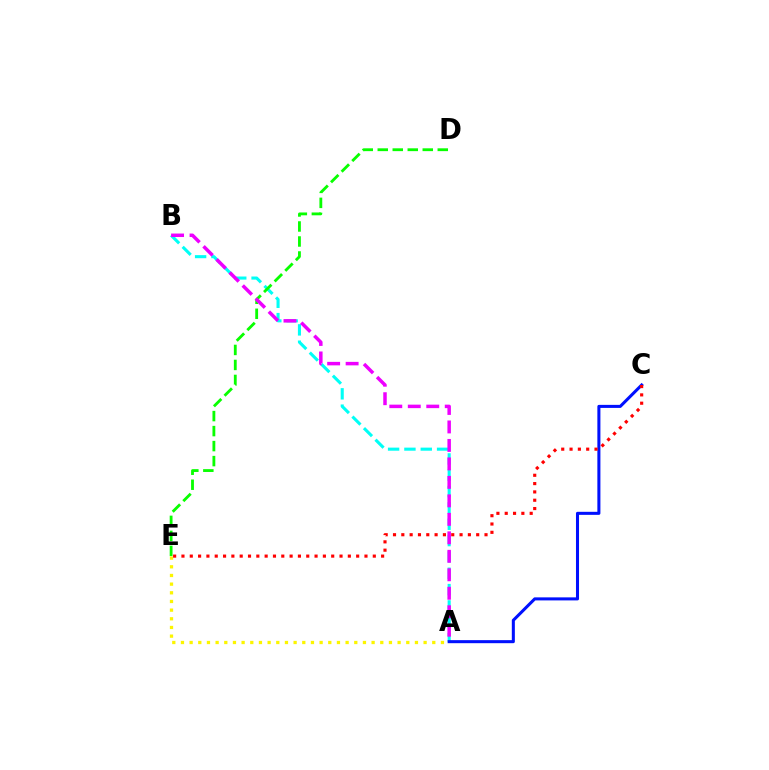{('A', 'B'): [{'color': '#00fff6', 'line_style': 'dashed', 'thickness': 2.22}, {'color': '#ee00ff', 'line_style': 'dashed', 'thickness': 2.51}], ('A', 'C'): [{'color': '#0010ff', 'line_style': 'solid', 'thickness': 2.19}], ('D', 'E'): [{'color': '#08ff00', 'line_style': 'dashed', 'thickness': 2.04}], ('A', 'E'): [{'color': '#fcf500', 'line_style': 'dotted', 'thickness': 2.35}], ('C', 'E'): [{'color': '#ff0000', 'line_style': 'dotted', 'thickness': 2.26}]}